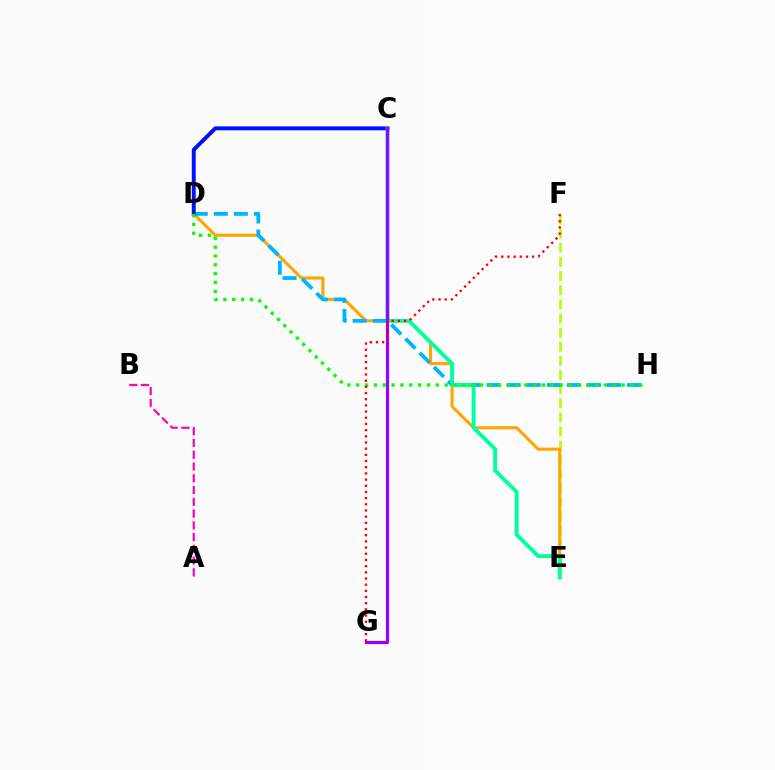{('E', 'F'): [{'color': '#b3ff00', 'line_style': 'dashed', 'thickness': 1.92}], ('D', 'E'): [{'color': '#ffa500', 'line_style': 'solid', 'thickness': 2.23}], ('D', 'H'): [{'color': '#00b5ff', 'line_style': 'dashed', 'thickness': 2.72}, {'color': '#08ff00', 'line_style': 'dotted', 'thickness': 2.4}], ('C', 'D'): [{'color': '#0010ff', 'line_style': 'solid', 'thickness': 2.82}], ('C', 'E'): [{'color': '#00ff9d', 'line_style': 'solid', 'thickness': 2.78}], ('A', 'B'): [{'color': '#ff00bd', 'line_style': 'dashed', 'thickness': 1.6}], ('C', 'G'): [{'color': '#9b00ff', 'line_style': 'solid', 'thickness': 2.3}], ('F', 'G'): [{'color': '#ff0000', 'line_style': 'dotted', 'thickness': 1.68}]}